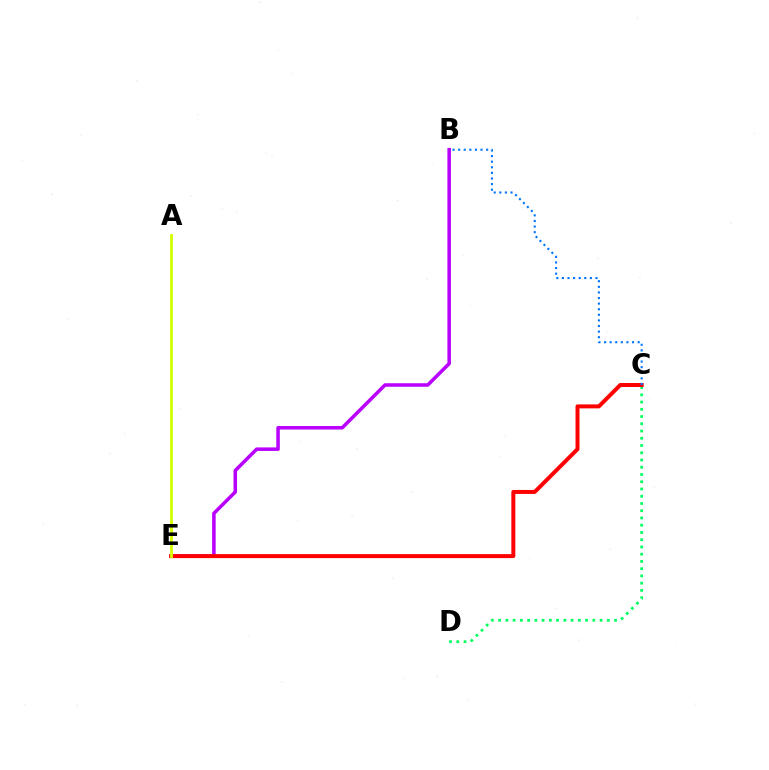{('B', 'E'): [{'color': '#b900ff', 'line_style': 'solid', 'thickness': 2.54}], ('C', 'D'): [{'color': '#00ff5c', 'line_style': 'dotted', 'thickness': 1.97}], ('C', 'E'): [{'color': '#ff0000', 'line_style': 'solid', 'thickness': 2.87}], ('A', 'E'): [{'color': '#d1ff00', 'line_style': 'solid', 'thickness': 2.04}], ('B', 'C'): [{'color': '#0074ff', 'line_style': 'dotted', 'thickness': 1.52}]}